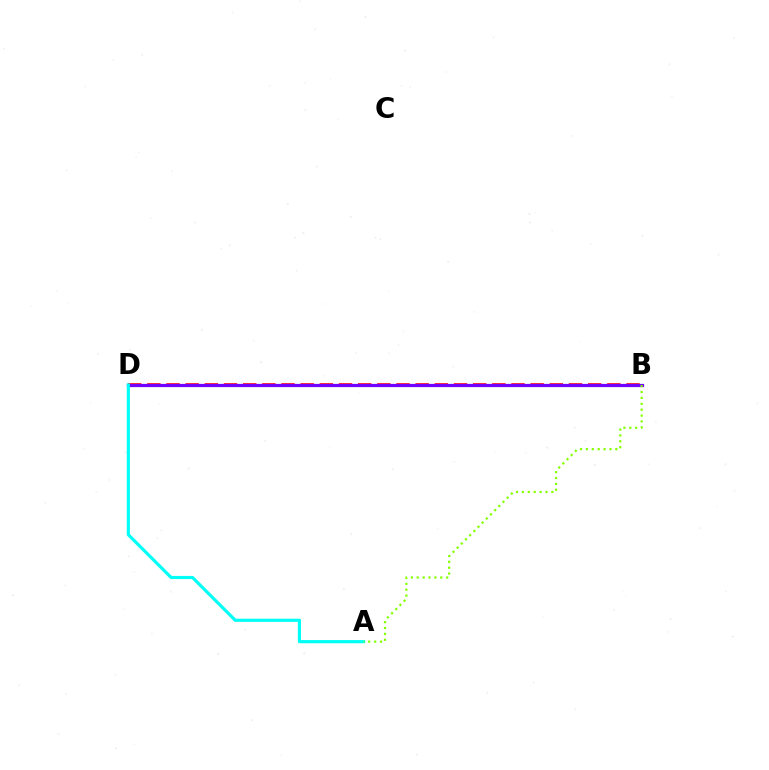{('B', 'D'): [{'color': '#ff0000', 'line_style': 'dashed', 'thickness': 2.6}, {'color': '#7200ff', 'line_style': 'solid', 'thickness': 2.32}], ('A', 'D'): [{'color': '#00fff6', 'line_style': 'solid', 'thickness': 2.27}], ('A', 'B'): [{'color': '#84ff00', 'line_style': 'dotted', 'thickness': 1.6}]}